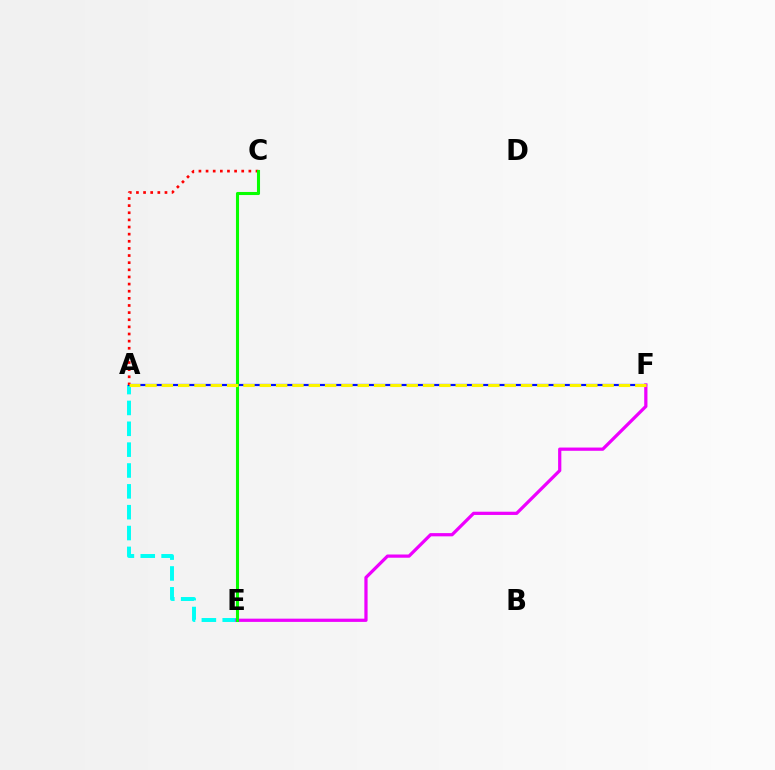{('A', 'E'): [{'color': '#00fff6', 'line_style': 'dashed', 'thickness': 2.83}], ('A', 'F'): [{'color': '#0010ff', 'line_style': 'solid', 'thickness': 1.59}, {'color': '#fcf500', 'line_style': 'dashed', 'thickness': 2.22}], ('A', 'C'): [{'color': '#ff0000', 'line_style': 'dotted', 'thickness': 1.94}], ('E', 'F'): [{'color': '#ee00ff', 'line_style': 'solid', 'thickness': 2.33}], ('C', 'E'): [{'color': '#08ff00', 'line_style': 'solid', 'thickness': 2.21}]}